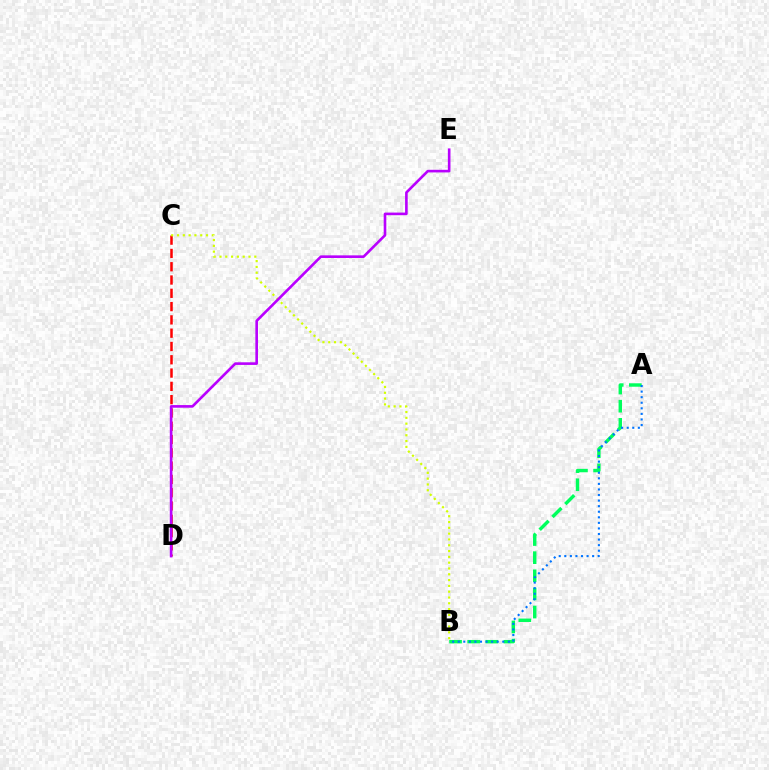{('A', 'B'): [{'color': '#00ff5c', 'line_style': 'dashed', 'thickness': 2.46}, {'color': '#0074ff', 'line_style': 'dotted', 'thickness': 1.51}], ('C', 'D'): [{'color': '#ff0000', 'line_style': 'dashed', 'thickness': 1.81}], ('B', 'C'): [{'color': '#d1ff00', 'line_style': 'dotted', 'thickness': 1.58}], ('D', 'E'): [{'color': '#b900ff', 'line_style': 'solid', 'thickness': 1.89}]}